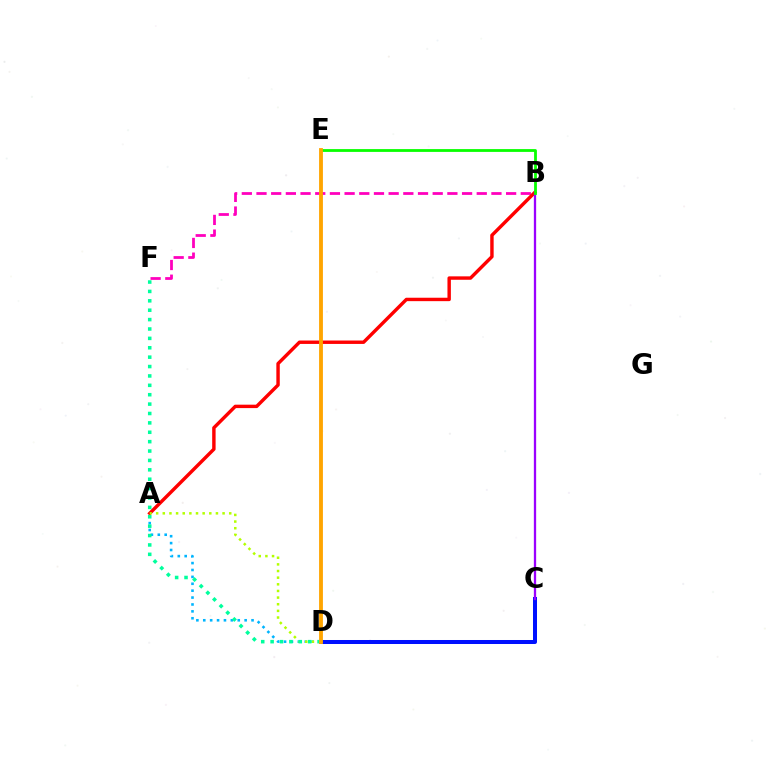{('B', 'F'): [{'color': '#ff00bd', 'line_style': 'dashed', 'thickness': 1.99}], ('A', 'B'): [{'color': '#ff0000', 'line_style': 'solid', 'thickness': 2.46}], ('C', 'D'): [{'color': '#0010ff', 'line_style': 'solid', 'thickness': 2.89}], ('B', 'C'): [{'color': '#9b00ff', 'line_style': 'solid', 'thickness': 1.66}], ('A', 'D'): [{'color': '#00b5ff', 'line_style': 'dotted', 'thickness': 1.87}, {'color': '#b3ff00', 'line_style': 'dotted', 'thickness': 1.8}], ('D', 'F'): [{'color': '#00ff9d', 'line_style': 'dotted', 'thickness': 2.55}], ('B', 'E'): [{'color': '#08ff00', 'line_style': 'solid', 'thickness': 2.02}], ('D', 'E'): [{'color': '#ffa500', 'line_style': 'solid', 'thickness': 2.76}]}